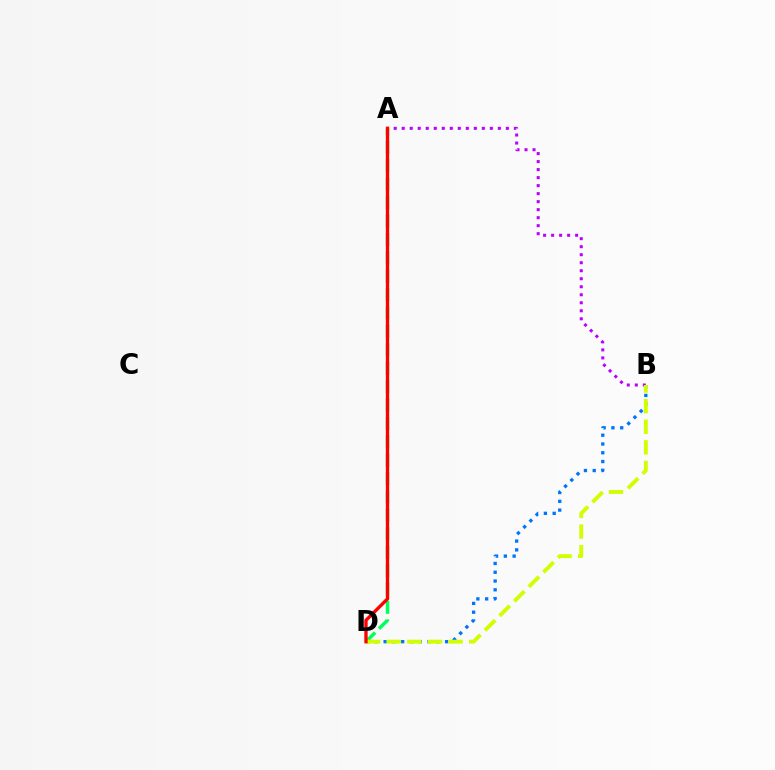{('A', 'B'): [{'color': '#b900ff', 'line_style': 'dotted', 'thickness': 2.18}], ('A', 'D'): [{'color': '#00ff5c', 'line_style': 'dashed', 'thickness': 2.5}, {'color': '#ff0000', 'line_style': 'solid', 'thickness': 2.4}], ('B', 'D'): [{'color': '#0074ff', 'line_style': 'dotted', 'thickness': 2.39}, {'color': '#d1ff00', 'line_style': 'dashed', 'thickness': 2.8}]}